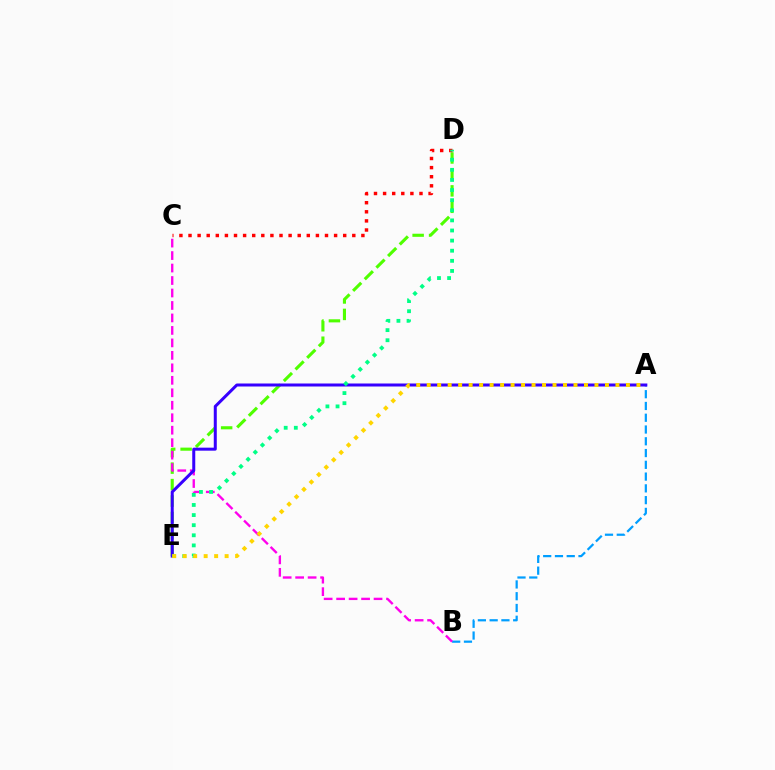{('A', 'B'): [{'color': '#009eff', 'line_style': 'dashed', 'thickness': 1.6}], ('D', 'E'): [{'color': '#4fff00', 'line_style': 'dashed', 'thickness': 2.23}, {'color': '#00ff86', 'line_style': 'dotted', 'thickness': 2.75}], ('B', 'C'): [{'color': '#ff00ed', 'line_style': 'dashed', 'thickness': 1.69}], ('A', 'E'): [{'color': '#3700ff', 'line_style': 'solid', 'thickness': 2.17}, {'color': '#ffd500', 'line_style': 'dotted', 'thickness': 2.85}], ('C', 'D'): [{'color': '#ff0000', 'line_style': 'dotted', 'thickness': 2.47}]}